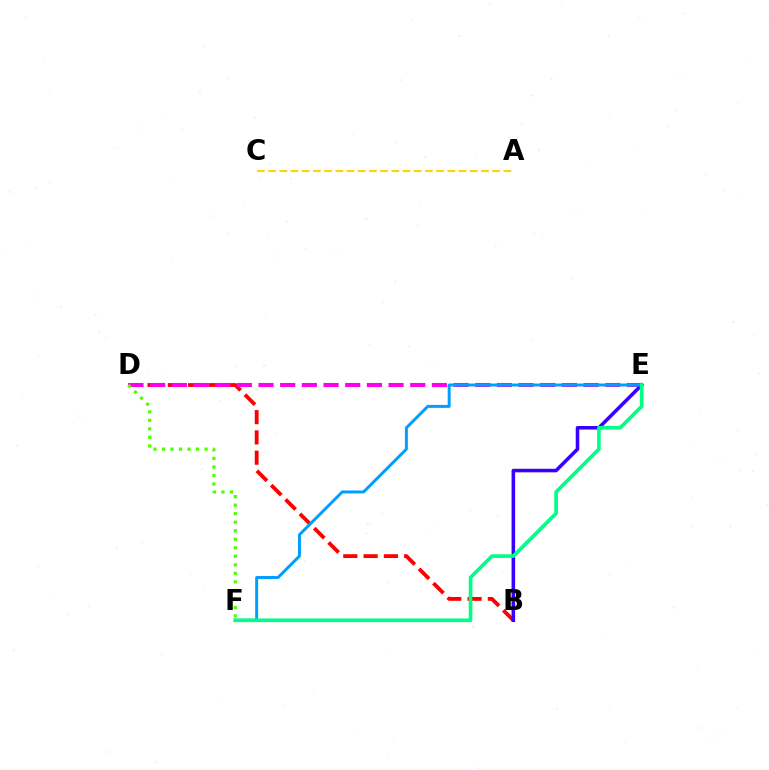{('B', 'D'): [{'color': '#ff0000', 'line_style': 'dashed', 'thickness': 2.75}], ('D', 'E'): [{'color': '#ff00ed', 'line_style': 'dashed', 'thickness': 2.94}], ('D', 'F'): [{'color': '#4fff00', 'line_style': 'dotted', 'thickness': 2.31}], ('B', 'E'): [{'color': '#3700ff', 'line_style': 'solid', 'thickness': 2.56}], ('A', 'C'): [{'color': '#ffd500', 'line_style': 'dashed', 'thickness': 1.52}], ('E', 'F'): [{'color': '#009eff', 'line_style': 'solid', 'thickness': 2.13}, {'color': '#00ff86', 'line_style': 'solid', 'thickness': 2.64}]}